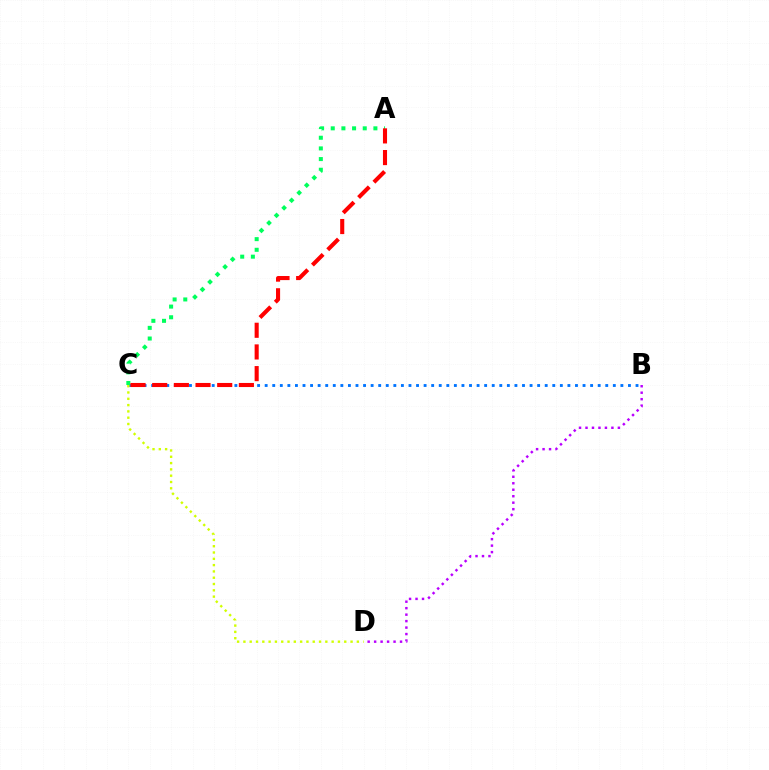{('B', 'C'): [{'color': '#0074ff', 'line_style': 'dotted', 'thickness': 2.06}], ('C', 'D'): [{'color': '#d1ff00', 'line_style': 'dotted', 'thickness': 1.71}], ('A', 'C'): [{'color': '#00ff5c', 'line_style': 'dotted', 'thickness': 2.9}, {'color': '#ff0000', 'line_style': 'dashed', 'thickness': 2.94}], ('B', 'D'): [{'color': '#b900ff', 'line_style': 'dotted', 'thickness': 1.76}]}